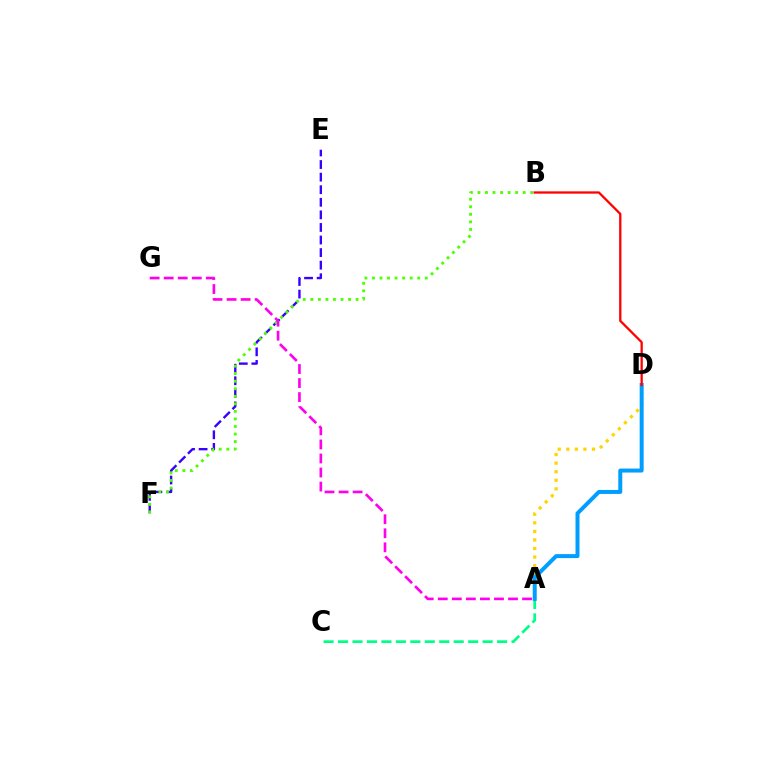{('A', 'D'): [{'color': '#ffd500', 'line_style': 'dotted', 'thickness': 2.33}, {'color': '#009eff', 'line_style': 'solid', 'thickness': 2.86}], ('A', 'C'): [{'color': '#00ff86', 'line_style': 'dashed', 'thickness': 1.96}], ('E', 'F'): [{'color': '#3700ff', 'line_style': 'dashed', 'thickness': 1.71}], ('B', 'F'): [{'color': '#4fff00', 'line_style': 'dotted', 'thickness': 2.05}], ('A', 'G'): [{'color': '#ff00ed', 'line_style': 'dashed', 'thickness': 1.91}], ('B', 'D'): [{'color': '#ff0000', 'line_style': 'solid', 'thickness': 1.65}]}